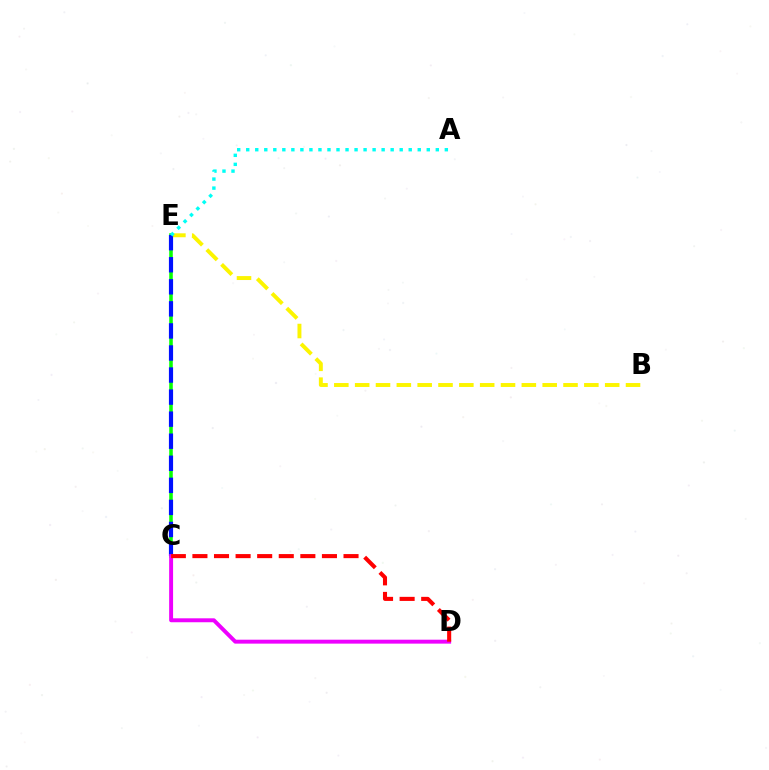{('B', 'E'): [{'color': '#fcf500', 'line_style': 'dashed', 'thickness': 2.83}], ('C', 'E'): [{'color': '#08ff00', 'line_style': 'solid', 'thickness': 2.56}, {'color': '#0010ff', 'line_style': 'dashed', 'thickness': 3.0}], ('C', 'D'): [{'color': '#ee00ff', 'line_style': 'solid', 'thickness': 2.83}, {'color': '#ff0000', 'line_style': 'dashed', 'thickness': 2.93}], ('A', 'E'): [{'color': '#00fff6', 'line_style': 'dotted', 'thickness': 2.45}]}